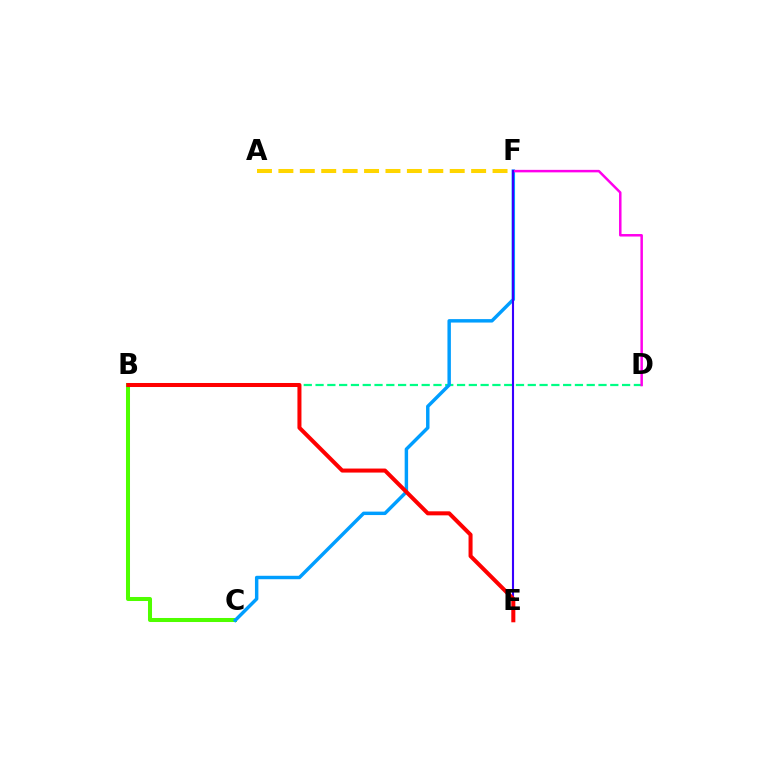{('B', 'C'): [{'color': '#4fff00', 'line_style': 'solid', 'thickness': 2.9}], ('A', 'F'): [{'color': '#ffd500', 'line_style': 'dashed', 'thickness': 2.91}], ('B', 'D'): [{'color': '#00ff86', 'line_style': 'dashed', 'thickness': 1.6}], ('C', 'F'): [{'color': '#009eff', 'line_style': 'solid', 'thickness': 2.48}], ('D', 'F'): [{'color': '#ff00ed', 'line_style': 'solid', 'thickness': 1.8}], ('E', 'F'): [{'color': '#3700ff', 'line_style': 'solid', 'thickness': 1.52}], ('B', 'E'): [{'color': '#ff0000', 'line_style': 'solid', 'thickness': 2.9}]}